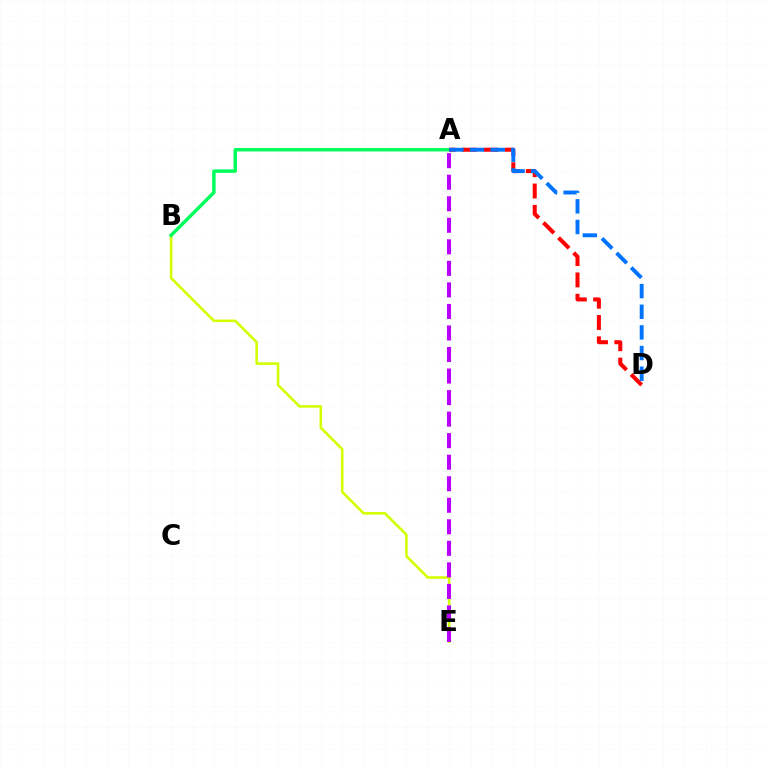{('B', 'E'): [{'color': '#d1ff00', 'line_style': 'solid', 'thickness': 1.85}], ('A', 'B'): [{'color': '#00ff5c', 'line_style': 'solid', 'thickness': 2.49}], ('A', 'D'): [{'color': '#ff0000', 'line_style': 'dashed', 'thickness': 2.9}, {'color': '#0074ff', 'line_style': 'dashed', 'thickness': 2.81}], ('A', 'E'): [{'color': '#b900ff', 'line_style': 'dashed', 'thickness': 2.93}]}